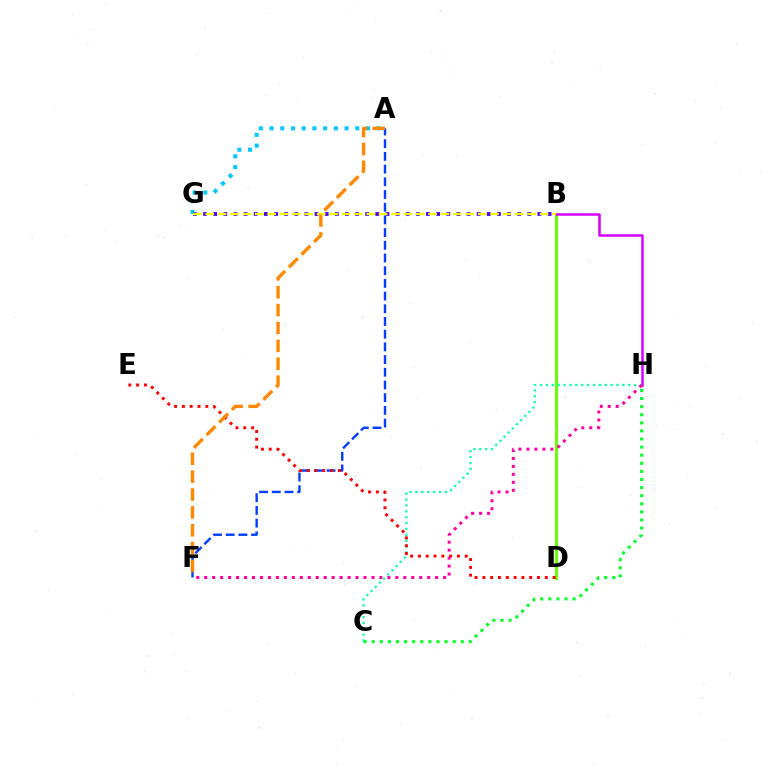{('B', 'D'): [{'color': '#66ff00', 'line_style': 'solid', 'thickness': 2.12}], ('A', 'G'): [{'color': '#00c7ff', 'line_style': 'dotted', 'thickness': 2.91}], ('B', 'G'): [{'color': '#4f00ff', 'line_style': 'dotted', 'thickness': 2.75}, {'color': '#eeff00', 'line_style': 'dashed', 'thickness': 1.68}], ('B', 'H'): [{'color': '#d600ff', 'line_style': 'solid', 'thickness': 1.81}], ('C', 'H'): [{'color': '#00ffaf', 'line_style': 'dotted', 'thickness': 1.6}, {'color': '#00ff27', 'line_style': 'dotted', 'thickness': 2.2}], ('A', 'F'): [{'color': '#003fff', 'line_style': 'dashed', 'thickness': 1.73}, {'color': '#ff8800', 'line_style': 'dashed', 'thickness': 2.43}], ('D', 'E'): [{'color': '#ff0000', 'line_style': 'dotted', 'thickness': 2.12}], ('F', 'H'): [{'color': '#ff00a0', 'line_style': 'dotted', 'thickness': 2.16}]}